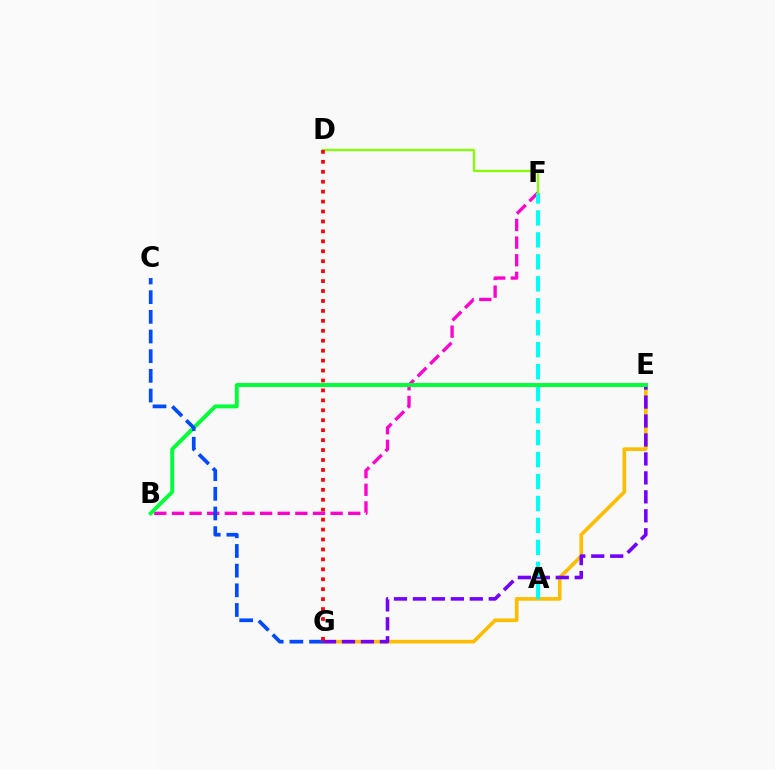{('E', 'G'): [{'color': '#ffbd00', 'line_style': 'solid', 'thickness': 2.63}, {'color': '#7200ff', 'line_style': 'dashed', 'thickness': 2.58}], ('B', 'F'): [{'color': '#ff00cf', 'line_style': 'dashed', 'thickness': 2.4}], ('A', 'F'): [{'color': '#00fff6', 'line_style': 'dashed', 'thickness': 2.98}], ('B', 'E'): [{'color': '#00ff39', 'line_style': 'solid', 'thickness': 2.82}], ('D', 'F'): [{'color': '#84ff00', 'line_style': 'solid', 'thickness': 1.64}], ('C', 'G'): [{'color': '#004bff', 'line_style': 'dashed', 'thickness': 2.67}], ('D', 'G'): [{'color': '#ff0000', 'line_style': 'dotted', 'thickness': 2.7}]}